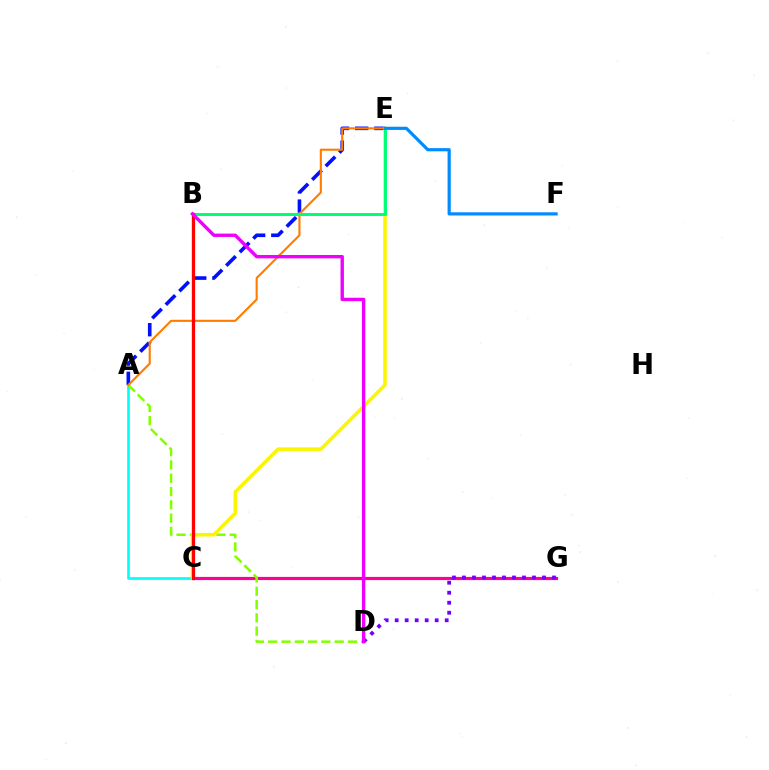{('C', 'G'): [{'color': '#ff0094', 'line_style': 'solid', 'thickness': 2.29}], ('A', 'C'): [{'color': '#00fff6', 'line_style': 'solid', 'thickness': 1.91}], ('D', 'G'): [{'color': '#7200ff', 'line_style': 'dotted', 'thickness': 2.72}], ('A', 'E'): [{'color': '#0010ff', 'line_style': 'dashed', 'thickness': 2.6}, {'color': '#ff7c00', 'line_style': 'solid', 'thickness': 1.52}], ('A', 'D'): [{'color': '#84ff00', 'line_style': 'dashed', 'thickness': 1.81}], ('B', 'C'): [{'color': '#08ff00', 'line_style': 'solid', 'thickness': 1.54}, {'color': '#ff0000', 'line_style': 'solid', 'thickness': 2.35}], ('C', 'E'): [{'color': '#fcf500', 'line_style': 'solid', 'thickness': 2.56}], ('B', 'E'): [{'color': '#00ff74', 'line_style': 'solid', 'thickness': 2.16}], ('B', 'D'): [{'color': '#ee00ff', 'line_style': 'solid', 'thickness': 2.43}], ('E', 'F'): [{'color': '#008cff', 'line_style': 'solid', 'thickness': 2.3}]}